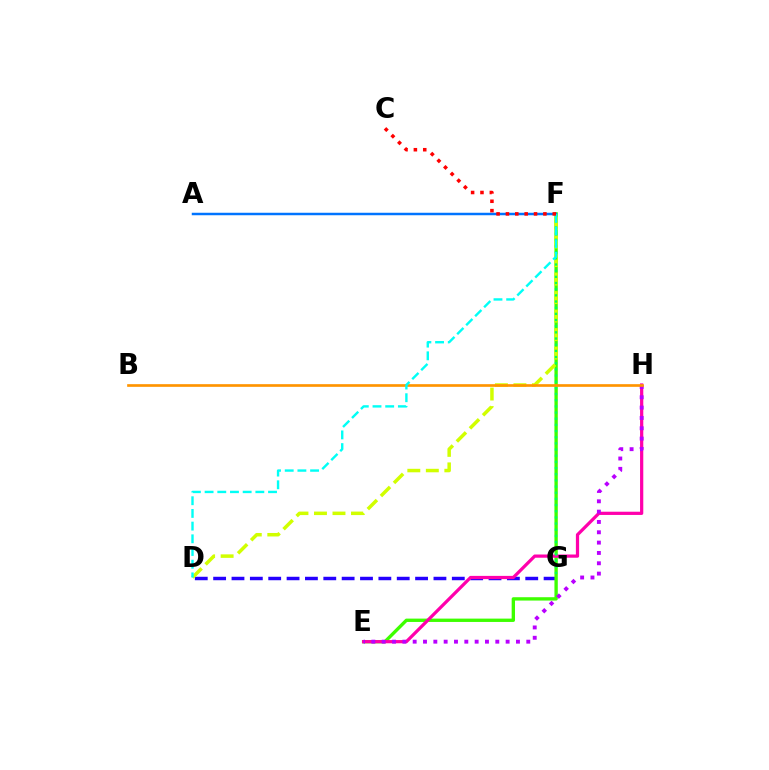{('D', 'G'): [{'color': '#2500ff', 'line_style': 'dashed', 'thickness': 2.49}], ('E', 'F'): [{'color': '#3dff00', 'line_style': 'solid', 'thickness': 2.41}], ('D', 'F'): [{'color': '#d1ff00', 'line_style': 'dashed', 'thickness': 2.51}, {'color': '#00fff6', 'line_style': 'dashed', 'thickness': 1.72}], ('E', 'H'): [{'color': '#ff00ac', 'line_style': 'solid', 'thickness': 2.32}, {'color': '#b900ff', 'line_style': 'dotted', 'thickness': 2.81}], ('F', 'G'): [{'color': '#00ff5c', 'line_style': 'dotted', 'thickness': 1.68}], ('B', 'H'): [{'color': '#ff9400', 'line_style': 'solid', 'thickness': 1.92}], ('A', 'F'): [{'color': '#0074ff', 'line_style': 'solid', 'thickness': 1.79}], ('C', 'F'): [{'color': '#ff0000', 'line_style': 'dotted', 'thickness': 2.55}]}